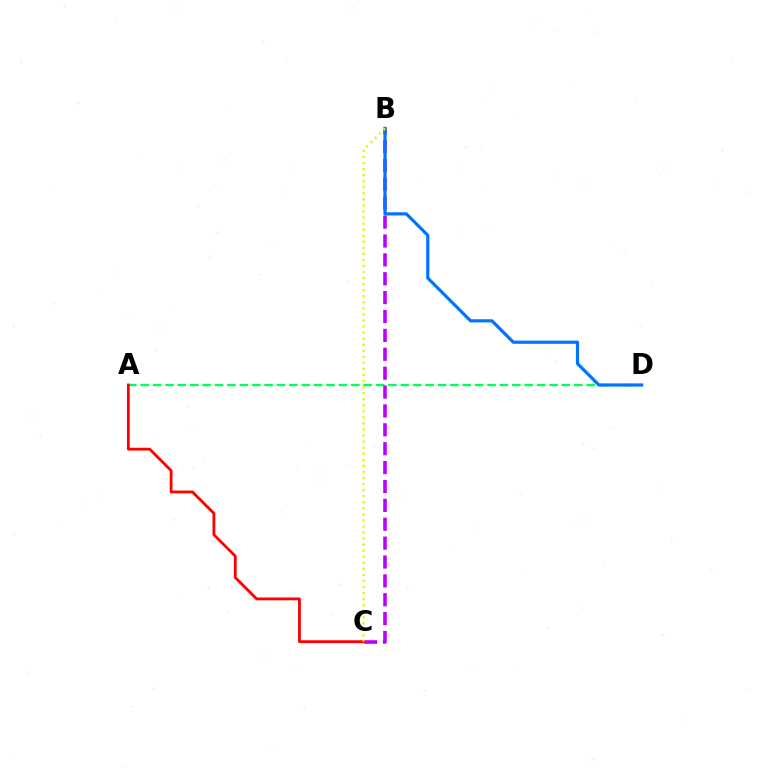{('A', 'D'): [{'color': '#00ff5c', 'line_style': 'dashed', 'thickness': 1.68}], ('B', 'C'): [{'color': '#b900ff', 'line_style': 'dashed', 'thickness': 2.57}, {'color': '#d1ff00', 'line_style': 'dotted', 'thickness': 1.65}], ('B', 'D'): [{'color': '#0074ff', 'line_style': 'solid', 'thickness': 2.29}], ('A', 'C'): [{'color': '#ff0000', 'line_style': 'solid', 'thickness': 2.02}]}